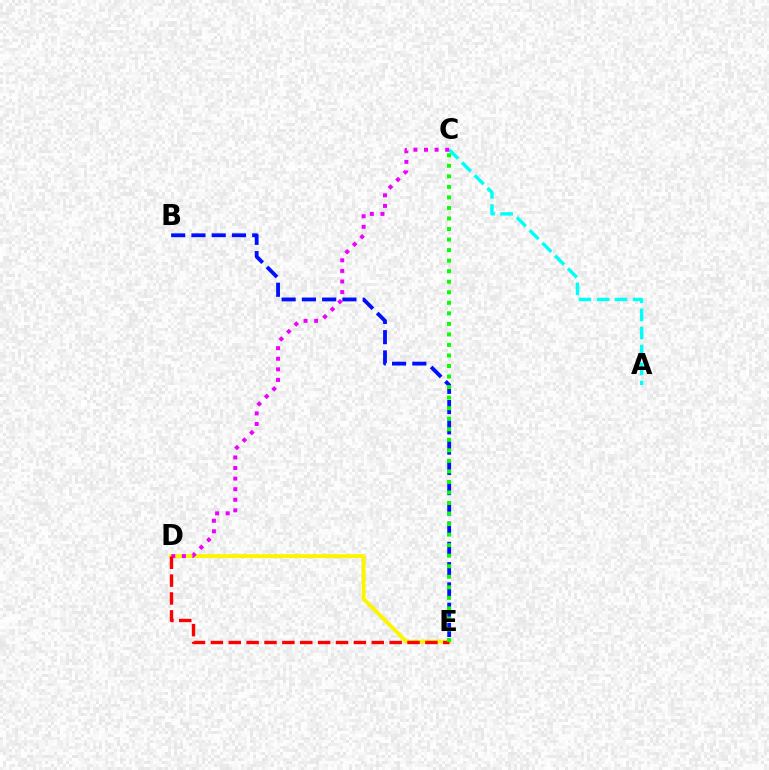{('D', 'E'): [{'color': '#fcf500', 'line_style': 'solid', 'thickness': 2.81}, {'color': '#ff0000', 'line_style': 'dashed', 'thickness': 2.43}], ('B', 'E'): [{'color': '#0010ff', 'line_style': 'dashed', 'thickness': 2.75}], ('A', 'C'): [{'color': '#00fff6', 'line_style': 'dashed', 'thickness': 2.45}], ('C', 'D'): [{'color': '#ee00ff', 'line_style': 'dotted', 'thickness': 2.88}], ('C', 'E'): [{'color': '#08ff00', 'line_style': 'dotted', 'thickness': 2.86}]}